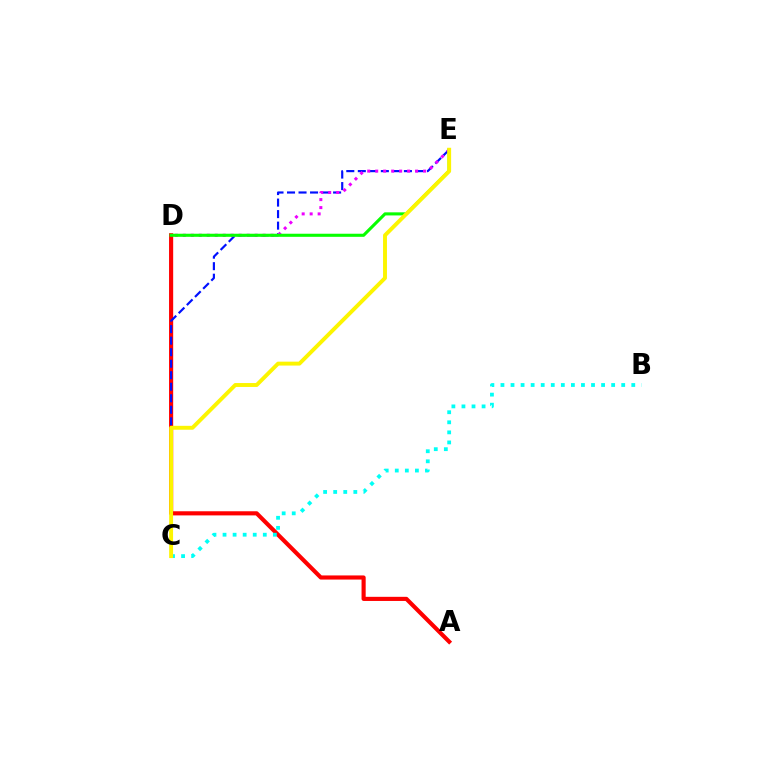{('A', 'D'): [{'color': '#ff0000', 'line_style': 'solid', 'thickness': 2.98}], ('C', 'E'): [{'color': '#0010ff', 'line_style': 'dashed', 'thickness': 1.57}, {'color': '#fcf500', 'line_style': 'solid', 'thickness': 2.82}], ('D', 'E'): [{'color': '#ee00ff', 'line_style': 'dotted', 'thickness': 2.17}, {'color': '#08ff00', 'line_style': 'solid', 'thickness': 2.23}], ('B', 'C'): [{'color': '#00fff6', 'line_style': 'dotted', 'thickness': 2.73}]}